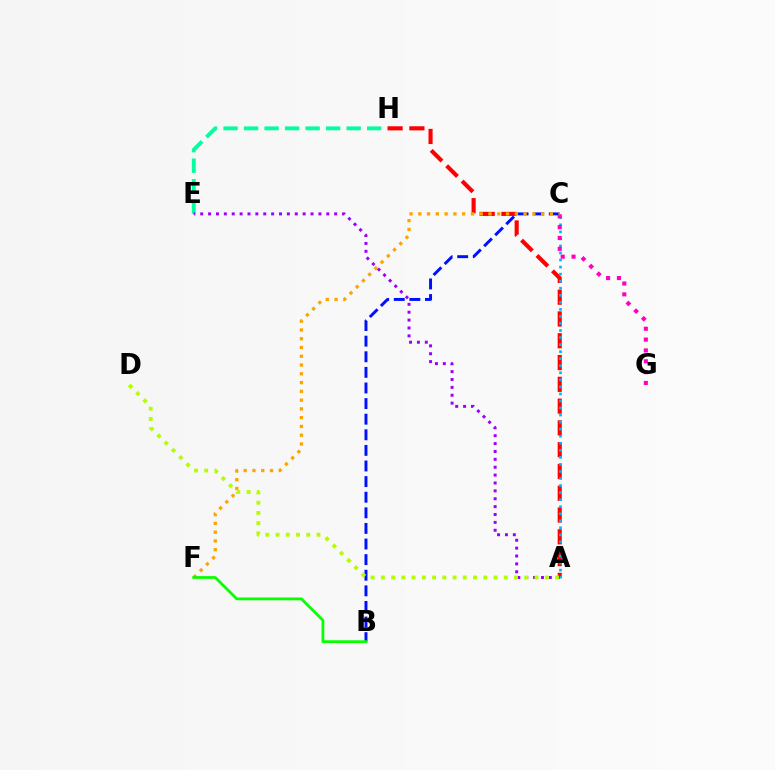{('A', 'H'): [{'color': '#ff0000', 'line_style': 'dashed', 'thickness': 2.96}], ('E', 'H'): [{'color': '#00ff9d', 'line_style': 'dashed', 'thickness': 2.79}], ('A', 'C'): [{'color': '#00b5ff', 'line_style': 'dotted', 'thickness': 1.91}], ('C', 'G'): [{'color': '#ff00bd', 'line_style': 'dotted', 'thickness': 2.95}], ('B', 'C'): [{'color': '#0010ff', 'line_style': 'dashed', 'thickness': 2.12}], ('A', 'E'): [{'color': '#9b00ff', 'line_style': 'dotted', 'thickness': 2.14}], ('A', 'D'): [{'color': '#b3ff00', 'line_style': 'dotted', 'thickness': 2.78}], ('C', 'F'): [{'color': '#ffa500', 'line_style': 'dotted', 'thickness': 2.38}], ('B', 'F'): [{'color': '#08ff00', 'line_style': 'solid', 'thickness': 1.99}]}